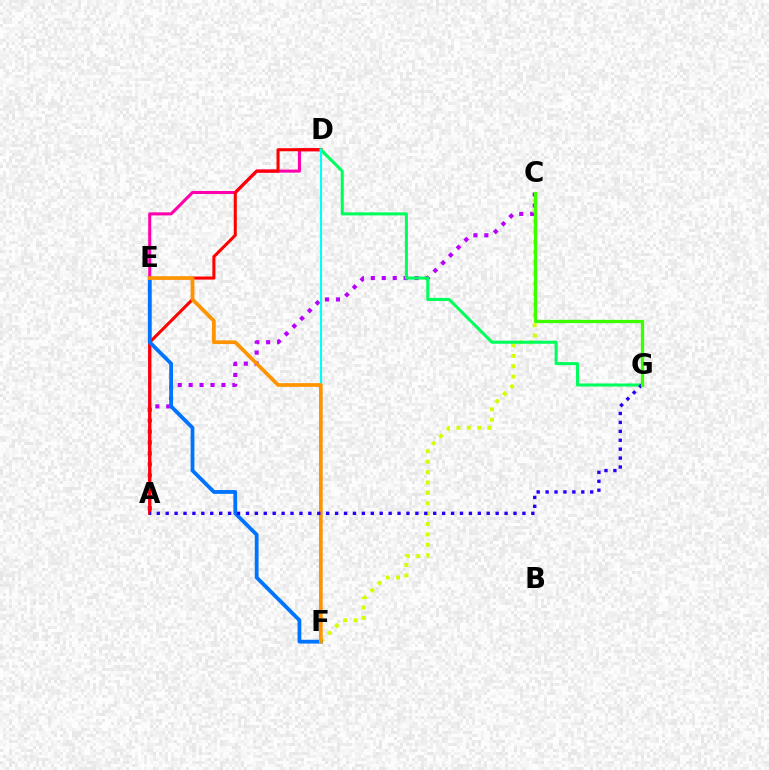{('A', 'C'): [{'color': '#b900ff', 'line_style': 'dotted', 'thickness': 2.97}], ('C', 'F'): [{'color': '#d1ff00', 'line_style': 'dotted', 'thickness': 2.82}], ('A', 'D'): [{'color': '#ff00ac', 'line_style': 'solid', 'thickness': 2.2}, {'color': '#ff0000', 'line_style': 'solid', 'thickness': 2.2}], ('D', 'G'): [{'color': '#00ff5c', 'line_style': 'solid', 'thickness': 2.2}], ('E', 'F'): [{'color': '#0074ff', 'line_style': 'solid', 'thickness': 2.73}, {'color': '#ff9400', 'line_style': 'solid', 'thickness': 2.67}], ('D', 'F'): [{'color': '#00fff6', 'line_style': 'solid', 'thickness': 1.56}], ('A', 'G'): [{'color': '#2500ff', 'line_style': 'dotted', 'thickness': 2.42}], ('C', 'G'): [{'color': '#3dff00', 'line_style': 'solid', 'thickness': 2.36}]}